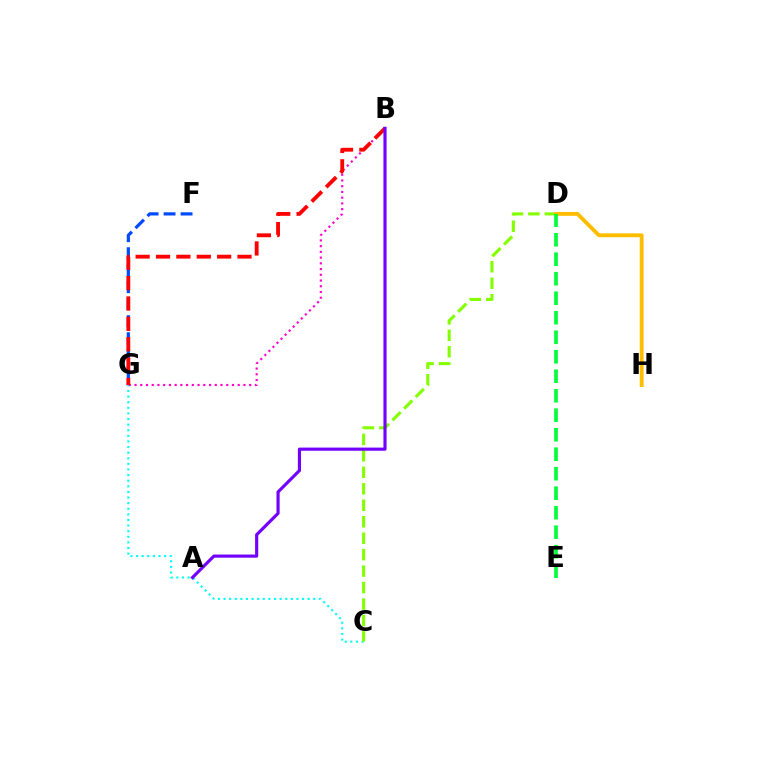{('C', 'G'): [{'color': '#00fff6', 'line_style': 'dotted', 'thickness': 1.52}], ('B', 'G'): [{'color': '#ff00cf', 'line_style': 'dotted', 'thickness': 1.56}, {'color': '#ff0000', 'line_style': 'dashed', 'thickness': 2.77}], ('C', 'D'): [{'color': '#84ff00', 'line_style': 'dashed', 'thickness': 2.24}], ('F', 'G'): [{'color': '#004bff', 'line_style': 'dashed', 'thickness': 2.31}], ('D', 'H'): [{'color': '#ffbd00', 'line_style': 'solid', 'thickness': 2.78}], ('A', 'B'): [{'color': '#7200ff', 'line_style': 'solid', 'thickness': 2.27}], ('D', 'E'): [{'color': '#00ff39', 'line_style': 'dashed', 'thickness': 2.65}]}